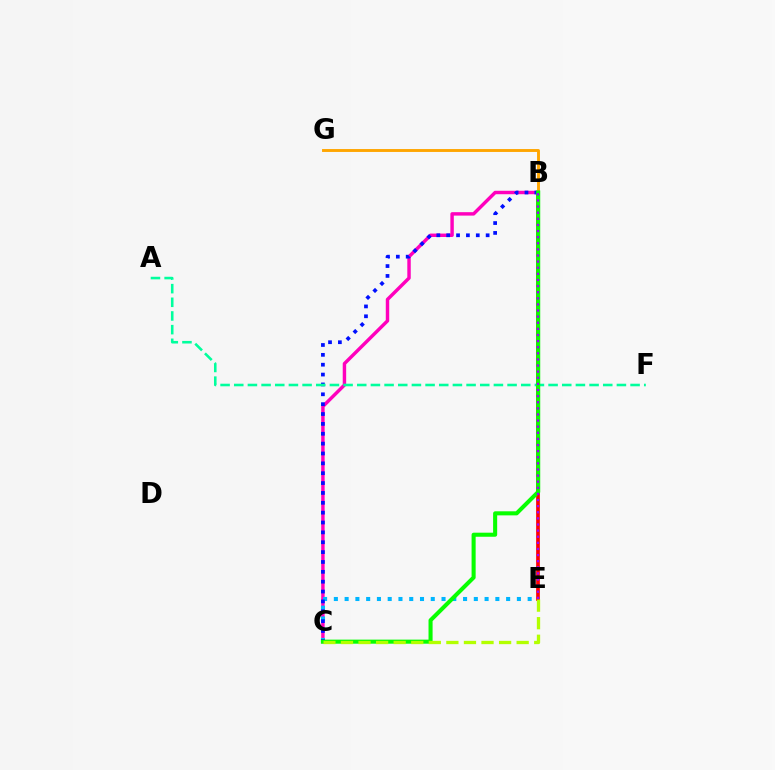{('B', 'C'): [{'color': '#ff00bd', 'line_style': 'solid', 'thickness': 2.47}, {'color': '#0010ff', 'line_style': 'dotted', 'thickness': 2.68}, {'color': '#08ff00', 'line_style': 'solid', 'thickness': 2.93}], ('B', 'E'): [{'color': '#ff0000', 'line_style': 'solid', 'thickness': 2.67}, {'color': '#9b00ff', 'line_style': 'dotted', 'thickness': 1.66}], ('C', 'E'): [{'color': '#00b5ff', 'line_style': 'dotted', 'thickness': 2.93}, {'color': '#b3ff00', 'line_style': 'dashed', 'thickness': 2.39}], ('B', 'G'): [{'color': '#ffa500', 'line_style': 'solid', 'thickness': 2.09}], ('A', 'F'): [{'color': '#00ff9d', 'line_style': 'dashed', 'thickness': 1.86}]}